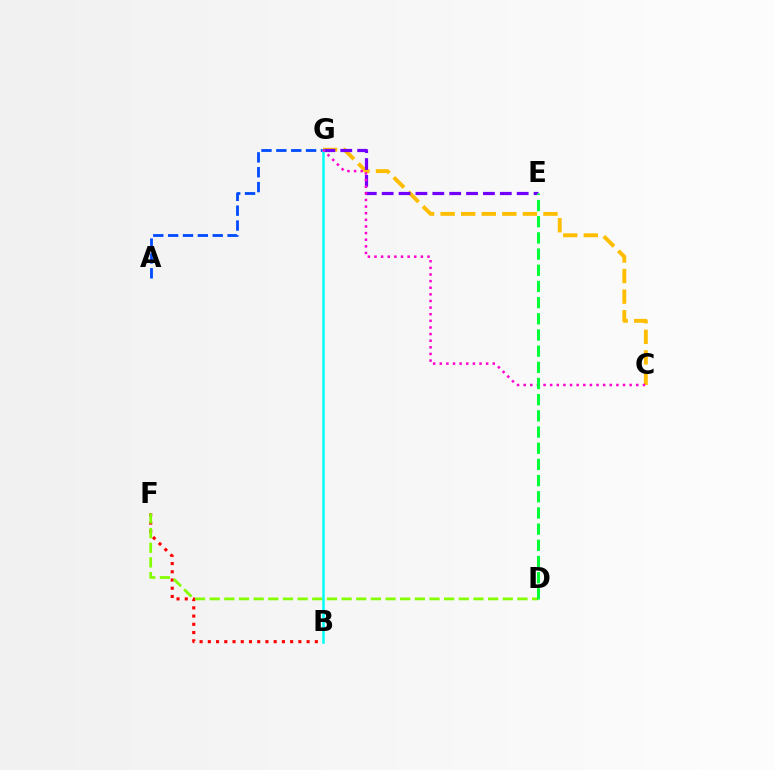{('B', 'F'): [{'color': '#ff0000', 'line_style': 'dotted', 'thickness': 2.24}], ('A', 'G'): [{'color': '#004bff', 'line_style': 'dashed', 'thickness': 2.02}], ('C', 'G'): [{'color': '#ffbd00', 'line_style': 'dashed', 'thickness': 2.79}, {'color': '#ff00cf', 'line_style': 'dotted', 'thickness': 1.8}], ('D', 'F'): [{'color': '#84ff00', 'line_style': 'dashed', 'thickness': 1.99}], ('E', 'G'): [{'color': '#7200ff', 'line_style': 'dashed', 'thickness': 2.29}], ('B', 'G'): [{'color': '#00fff6', 'line_style': 'solid', 'thickness': 1.8}], ('D', 'E'): [{'color': '#00ff39', 'line_style': 'dashed', 'thickness': 2.2}]}